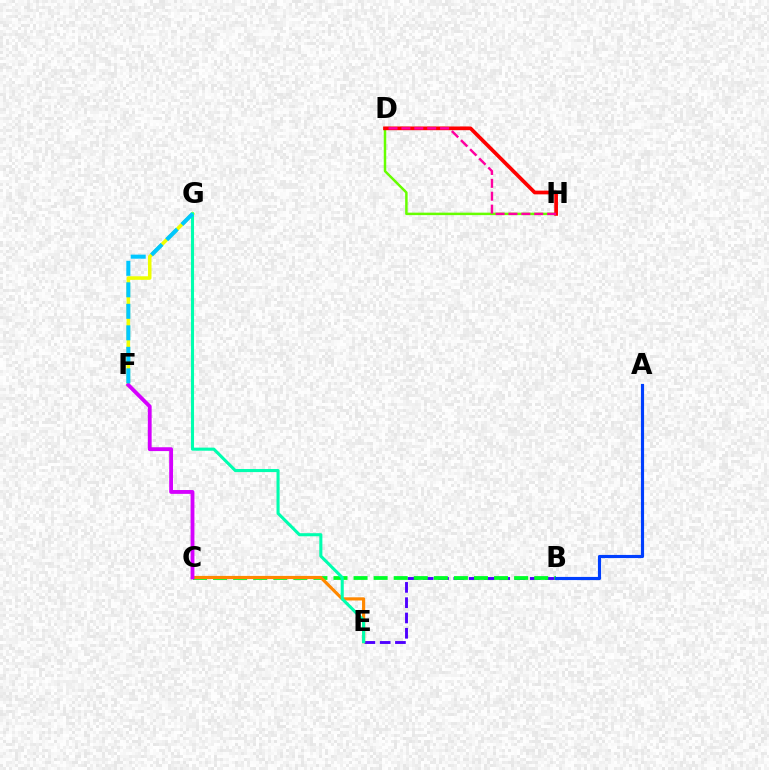{('D', 'H'): [{'color': '#66ff00', 'line_style': 'solid', 'thickness': 1.79}, {'color': '#ff0000', 'line_style': 'solid', 'thickness': 2.68}, {'color': '#ff00a0', 'line_style': 'dashed', 'thickness': 1.75}], ('B', 'E'): [{'color': '#4f00ff', 'line_style': 'dashed', 'thickness': 2.08}], ('F', 'G'): [{'color': '#eeff00', 'line_style': 'solid', 'thickness': 2.55}, {'color': '#00c7ff', 'line_style': 'dashed', 'thickness': 2.92}], ('B', 'C'): [{'color': '#00ff27', 'line_style': 'dashed', 'thickness': 2.73}], ('C', 'E'): [{'color': '#ff8800', 'line_style': 'solid', 'thickness': 2.28}], ('E', 'G'): [{'color': '#00ffaf', 'line_style': 'solid', 'thickness': 2.22}], ('A', 'B'): [{'color': '#003fff', 'line_style': 'solid', 'thickness': 2.26}], ('C', 'F'): [{'color': '#d600ff', 'line_style': 'solid', 'thickness': 2.76}]}